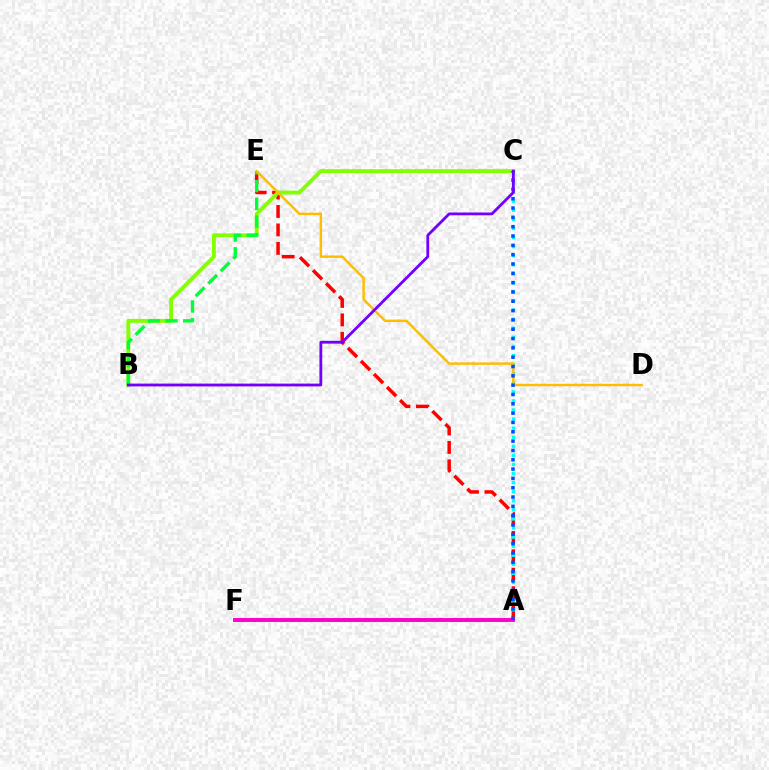{('A', 'E'): [{'color': '#ff0000', 'line_style': 'dashed', 'thickness': 2.5}], ('B', 'C'): [{'color': '#84ff00', 'line_style': 'solid', 'thickness': 2.79}, {'color': '#7200ff', 'line_style': 'solid', 'thickness': 2.02}], ('A', 'C'): [{'color': '#00fff6', 'line_style': 'dotted', 'thickness': 2.47}, {'color': '#004bff', 'line_style': 'dotted', 'thickness': 2.53}], ('B', 'E'): [{'color': '#00ff39', 'line_style': 'dashed', 'thickness': 2.41}], ('A', 'F'): [{'color': '#ff00cf', 'line_style': 'solid', 'thickness': 2.83}], ('D', 'E'): [{'color': '#ffbd00', 'line_style': 'solid', 'thickness': 1.77}]}